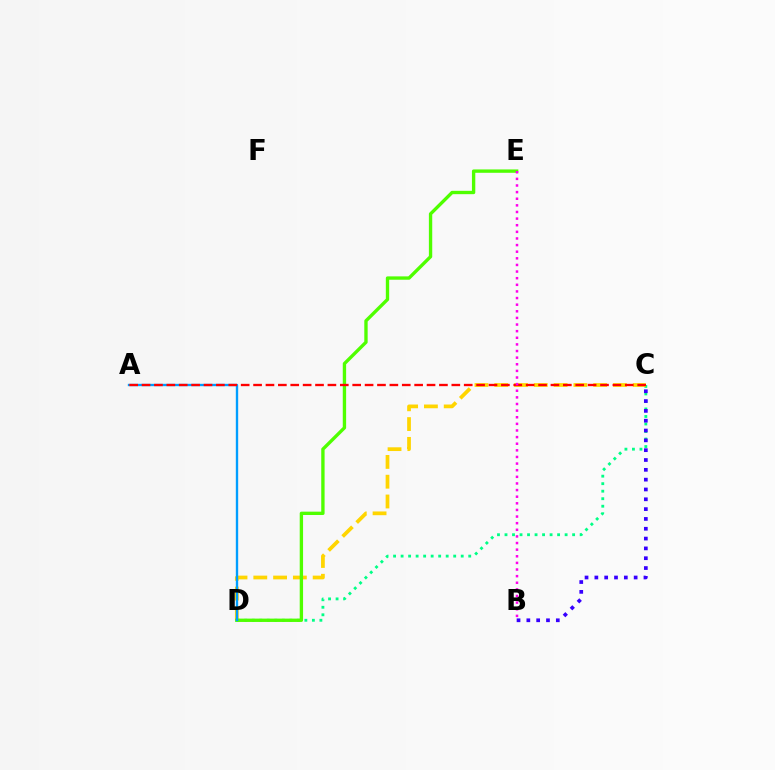{('C', 'D'): [{'color': '#00ff86', 'line_style': 'dotted', 'thickness': 2.04}, {'color': '#ffd500', 'line_style': 'dashed', 'thickness': 2.69}], ('B', 'C'): [{'color': '#3700ff', 'line_style': 'dotted', 'thickness': 2.67}], ('D', 'E'): [{'color': '#4fff00', 'line_style': 'solid', 'thickness': 2.41}], ('A', 'D'): [{'color': '#009eff', 'line_style': 'solid', 'thickness': 1.7}], ('A', 'C'): [{'color': '#ff0000', 'line_style': 'dashed', 'thickness': 1.68}], ('B', 'E'): [{'color': '#ff00ed', 'line_style': 'dotted', 'thickness': 1.8}]}